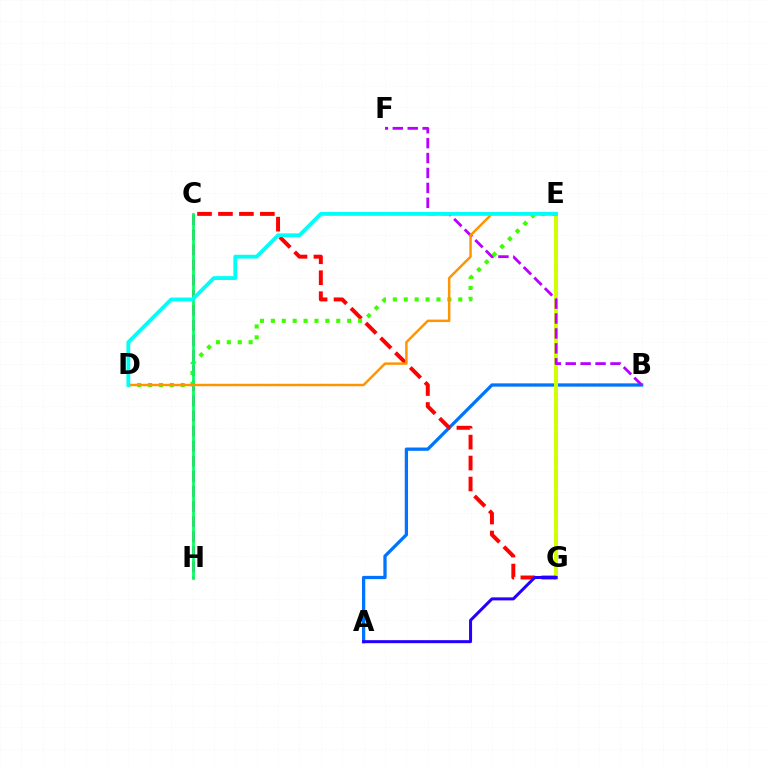{('C', 'H'): [{'color': '#ff00ac', 'line_style': 'dashed', 'thickness': 2.05}, {'color': '#00ff5c', 'line_style': 'solid', 'thickness': 1.95}], ('A', 'B'): [{'color': '#0074ff', 'line_style': 'solid', 'thickness': 2.36}], ('E', 'G'): [{'color': '#d1ff00', 'line_style': 'solid', 'thickness': 2.83}], ('C', 'G'): [{'color': '#ff0000', 'line_style': 'dashed', 'thickness': 2.85}], ('B', 'F'): [{'color': '#b900ff', 'line_style': 'dashed', 'thickness': 2.03}], ('D', 'E'): [{'color': '#3dff00', 'line_style': 'dotted', 'thickness': 2.96}, {'color': '#ff9400', 'line_style': 'solid', 'thickness': 1.77}, {'color': '#00fff6', 'line_style': 'solid', 'thickness': 2.74}], ('A', 'G'): [{'color': '#2500ff', 'line_style': 'solid', 'thickness': 2.17}]}